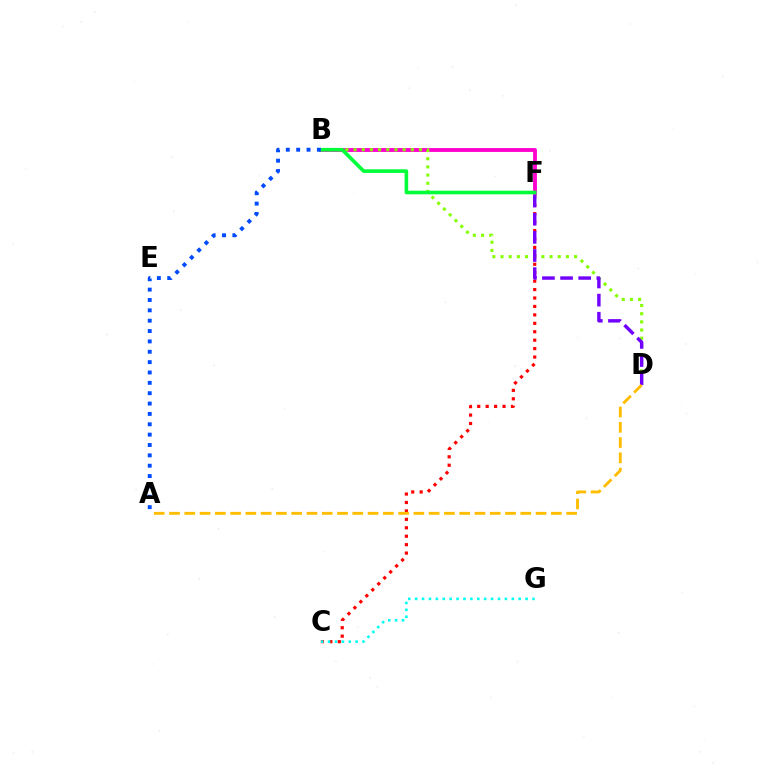{('C', 'F'): [{'color': '#ff0000', 'line_style': 'dotted', 'thickness': 2.29}], ('B', 'F'): [{'color': '#ff00cf', 'line_style': 'solid', 'thickness': 2.77}, {'color': '#00ff39', 'line_style': 'solid', 'thickness': 2.6}], ('B', 'D'): [{'color': '#84ff00', 'line_style': 'dotted', 'thickness': 2.22}], ('D', 'F'): [{'color': '#7200ff', 'line_style': 'dashed', 'thickness': 2.46}], ('A', 'B'): [{'color': '#004bff', 'line_style': 'dotted', 'thickness': 2.81}], ('A', 'D'): [{'color': '#ffbd00', 'line_style': 'dashed', 'thickness': 2.07}], ('C', 'G'): [{'color': '#00fff6', 'line_style': 'dotted', 'thickness': 1.88}]}